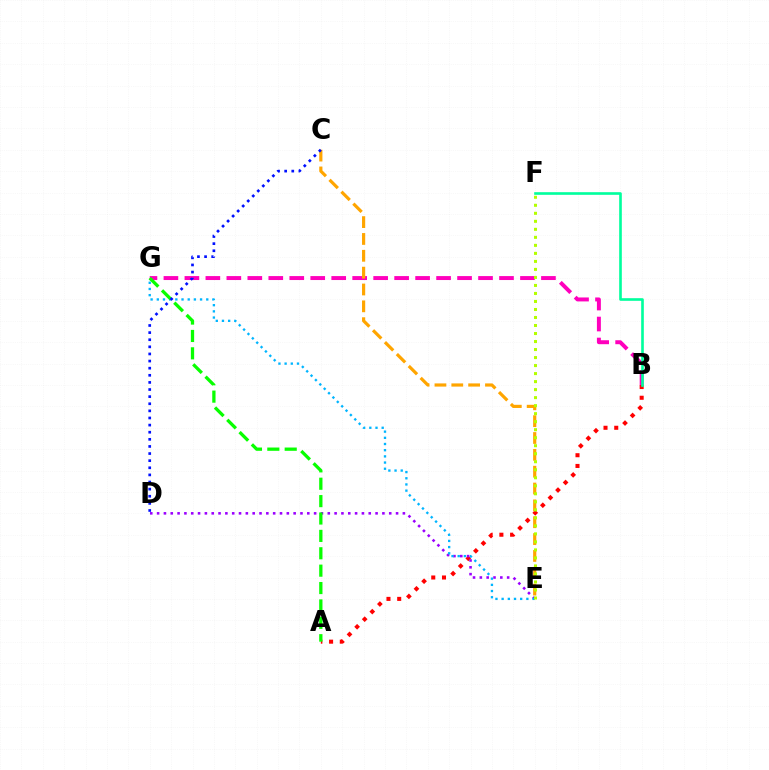{('A', 'B'): [{'color': '#ff0000', 'line_style': 'dotted', 'thickness': 2.92}], ('B', 'G'): [{'color': '#ff00bd', 'line_style': 'dashed', 'thickness': 2.85}], ('D', 'E'): [{'color': '#9b00ff', 'line_style': 'dotted', 'thickness': 1.86}], ('E', 'G'): [{'color': '#00b5ff', 'line_style': 'dotted', 'thickness': 1.68}], ('C', 'E'): [{'color': '#ffa500', 'line_style': 'dashed', 'thickness': 2.29}], ('A', 'G'): [{'color': '#08ff00', 'line_style': 'dashed', 'thickness': 2.36}], ('E', 'F'): [{'color': '#b3ff00', 'line_style': 'dotted', 'thickness': 2.18}], ('C', 'D'): [{'color': '#0010ff', 'line_style': 'dotted', 'thickness': 1.93}], ('B', 'F'): [{'color': '#00ff9d', 'line_style': 'solid', 'thickness': 1.9}]}